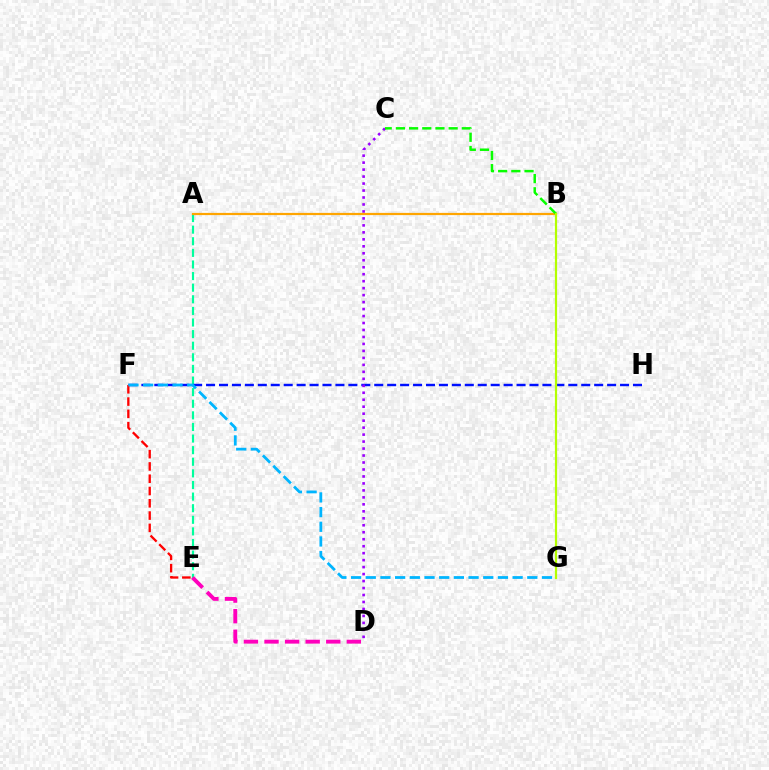{('A', 'E'): [{'color': '#00ff9d', 'line_style': 'dashed', 'thickness': 1.58}], ('F', 'H'): [{'color': '#0010ff', 'line_style': 'dashed', 'thickness': 1.76}], ('C', 'D'): [{'color': '#9b00ff', 'line_style': 'dotted', 'thickness': 1.89}], ('A', 'B'): [{'color': '#ffa500', 'line_style': 'solid', 'thickness': 1.59}], ('E', 'F'): [{'color': '#ff0000', 'line_style': 'dashed', 'thickness': 1.67}], ('D', 'E'): [{'color': '#ff00bd', 'line_style': 'dashed', 'thickness': 2.8}], ('F', 'G'): [{'color': '#00b5ff', 'line_style': 'dashed', 'thickness': 2.0}], ('B', 'C'): [{'color': '#08ff00', 'line_style': 'dashed', 'thickness': 1.79}], ('B', 'G'): [{'color': '#b3ff00', 'line_style': 'solid', 'thickness': 1.59}]}